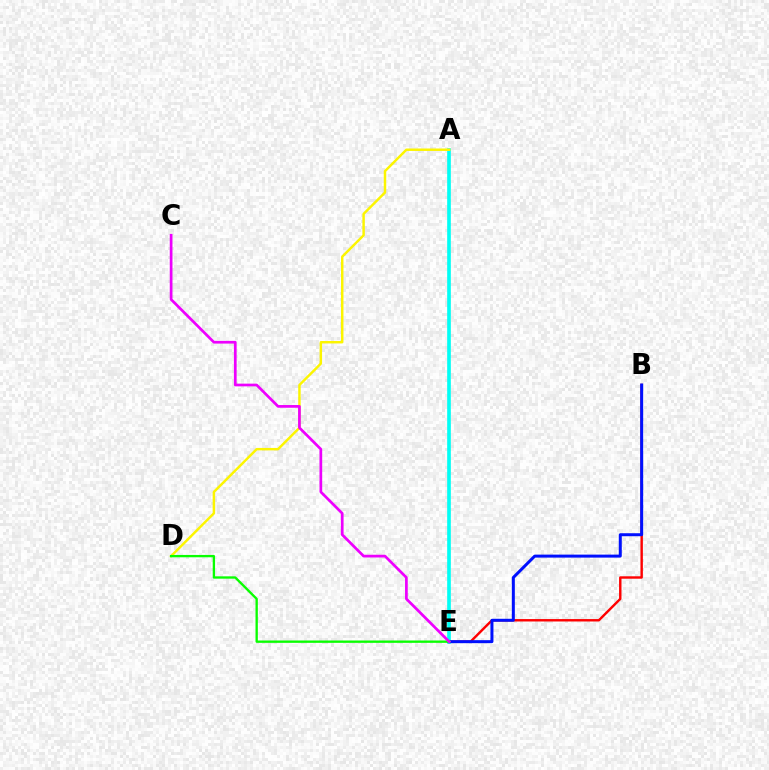{('B', 'E'): [{'color': '#ff0000', 'line_style': 'solid', 'thickness': 1.74}, {'color': '#0010ff', 'line_style': 'solid', 'thickness': 2.16}], ('A', 'E'): [{'color': '#00fff6', 'line_style': 'solid', 'thickness': 2.63}], ('A', 'D'): [{'color': '#fcf500', 'line_style': 'solid', 'thickness': 1.77}], ('D', 'E'): [{'color': '#08ff00', 'line_style': 'solid', 'thickness': 1.68}], ('C', 'E'): [{'color': '#ee00ff', 'line_style': 'solid', 'thickness': 1.95}]}